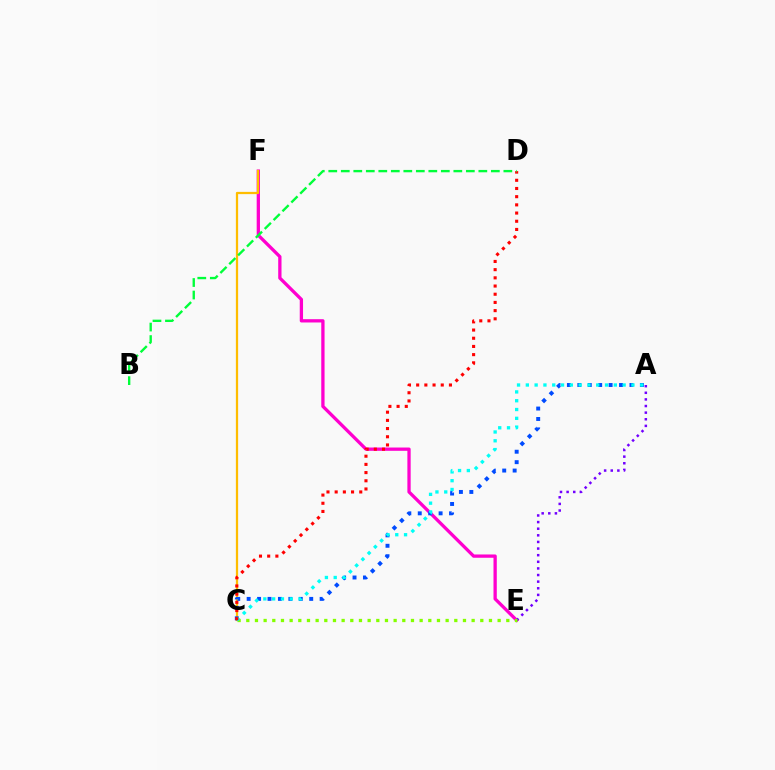{('E', 'F'): [{'color': '#ff00cf', 'line_style': 'solid', 'thickness': 2.37}], ('A', 'E'): [{'color': '#7200ff', 'line_style': 'dotted', 'thickness': 1.8}], ('C', 'F'): [{'color': '#ffbd00', 'line_style': 'solid', 'thickness': 1.62}], ('A', 'C'): [{'color': '#004bff', 'line_style': 'dotted', 'thickness': 2.83}, {'color': '#00fff6', 'line_style': 'dotted', 'thickness': 2.39}], ('C', 'E'): [{'color': '#84ff00', 'line_style': 'dotted', 'thickness': 2.35}], ('C', 'D'): [{'color': '#ff0000', 'line_style': 'dotted', 'thickness': 2.23}], ('B', 'D'): [{'color': '#00ff39', 'line_style': 'dashed', 'thickness': 1.7}]}